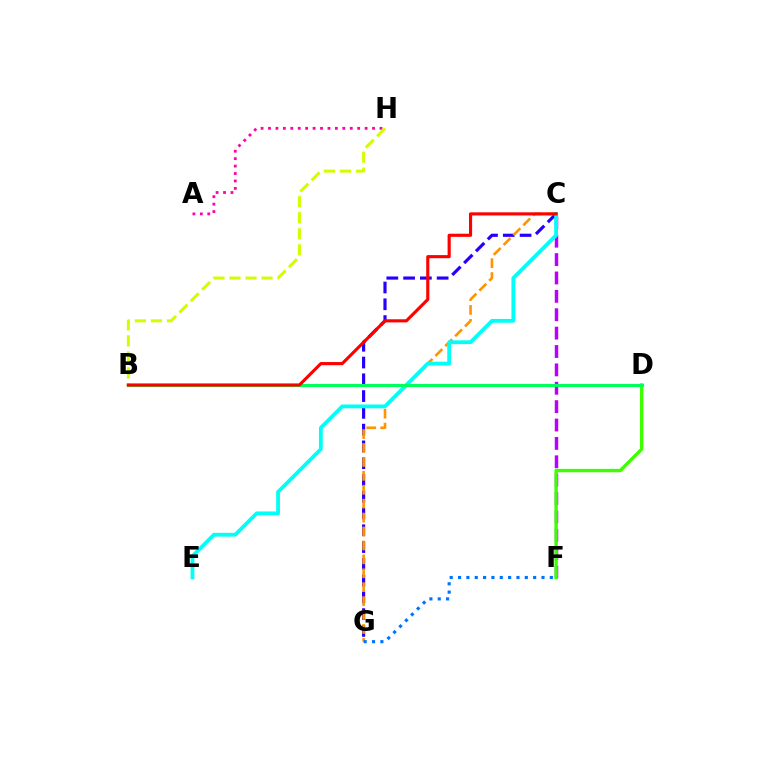{('C', 'F'): [{'color': '#b900ff', 'line_style': 'dashed', 'thickness': 2.5}], ('C', 'G'): [{'color': '#2500ff', 'line_style': 'dashed', 'thickness': 2.28}, {'color': '#ff9400', 'line_style': 'dashed', 'thickness': 1.89}], ('D', 'F'): [{'color': '#3dff00', 'line_style': 'solid', 'thickness': 2.44}], ('F', 'G'): [{'color': '#0074ff', 'line_style': 'dotted', 'thickness': 2.27}], ('C', 'E'): [{'color': '#00fff6', 'line_style': 'solid', 'thickness': 2.74}], ('A', 'H'): [{'color': '#ff00ac', 'line_style': 'dotted', 'thickness': 2.02}], ('B', 'D'): [{'color': '#00ff5c', 'line_style': 'solid', 'thickness': 2.27}], ('B', 'H'): [{'color': '#d1ff00', 'line_style': 'dashed', 'thickness': 2.18}], ('B', 'C'): [{'color': '#ff0000', 'line_style': 'solid', 'thickness': 2.25}]}